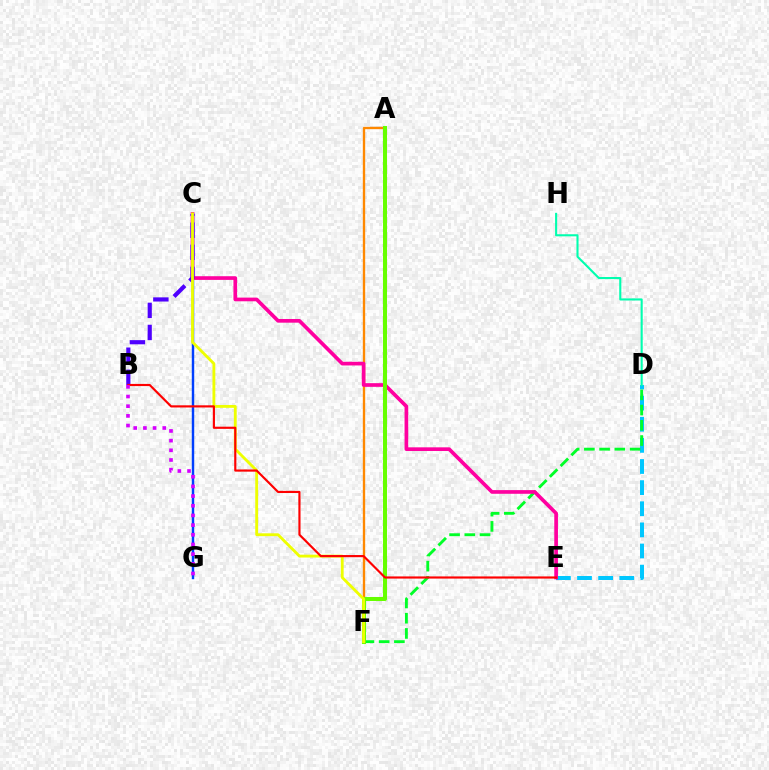{('D', 'E'): [{'color': '#00c7ff', 'line_style': 'dashed', 'thickness': 2.87}], ('D', 'H'): [{'color': '#00ffaf', 'line_style': 'solid', 'thickness': 1.5}], ('A', 'F'): [{'color': '#ff8800', 'line_style': 'solid', 'thickness': 1.7}, {'color': '#66ff00', 'line_style': 'solid', 'thickness': 2.91}], ('C', 'G'): [{'color': '#003fff', 'line_style': 'solid', 'thickness': 1.75}], ('D', 'F'): [{'color': '#00ff27', 'line_style': 'dashed', 'thickness': 2.07}], ('C', 'E'): [{'color': '#ff00a0', 'line_style': 'solid', 'thickness': 2.65}], ('B', 'C'): [{'color': '#4f00ff', 'line_style': 'dashed', 'thickness': 3.0}], ('C', 'F'): [{'color': '#eeff00', 'line_style': 'solid', 'thickness': 2.05}], ('B', 'E'): [{'color': '#ff0000', 'line_style': 'solid', 'thickness': 1.56}], ('B', 'G'): [{'color': '#d600ff', 'line_style': 'dotted', 'thickness': 2.63}]}